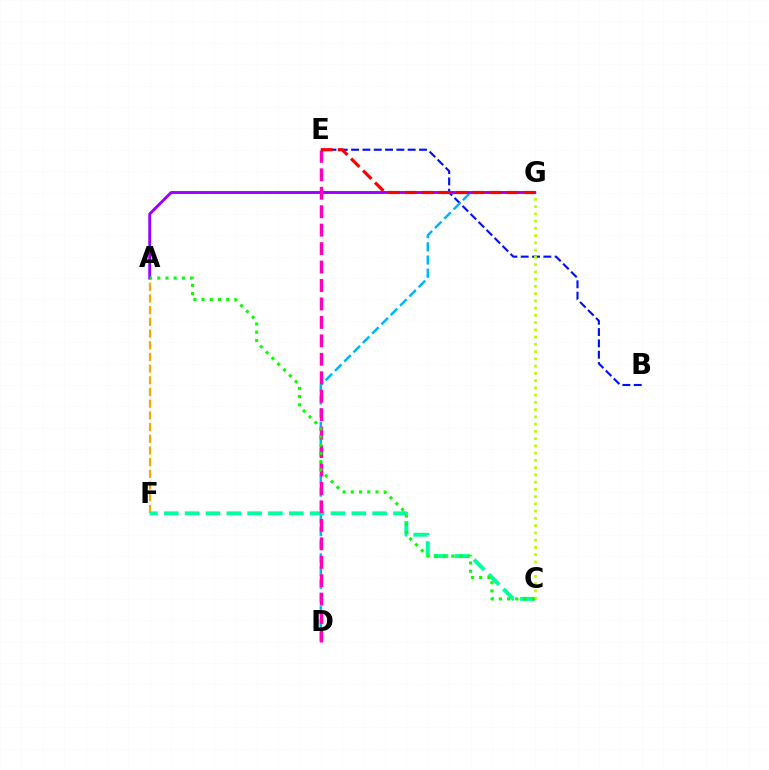{('B', 'E'): [{'color': '#0010ff', 'line_style': 'dashed', 'thickness': 1.54}], ('D', 'G'): [{'color': '#00b5ff', 'line_style': 'dashed', 'thickness': 1.79}], ('A', 'F'): [{'color': '#ffa500', 'line_style': 'dashed', 'thickness': 1.59}], ('C', 'F'): [{'color': '#00ff9d', 'line_style': 'dashed', 'thickness': 2.83}], ('A', 'G'): [{'color': '#9b00ff', 'line_style': 'solid', 'thickness': 2.08}], ('D', 'E'): [{'color': '#ff00bd', 'line_style': 'dashed', 'thickness': 2.51}], ('E', 'G'): [{'color': '#ff0000', 'line_style': 'dashed', 'thickness': 2.3}], ('C', 'G'): [{'color': '#b3ff00', 'line_style': 'dotted', 'thickness': 1.97}], ('A', 'C'): [{'color': '#08ff00', 'line_style': 'dotted', 'thickness': 2.23}]}